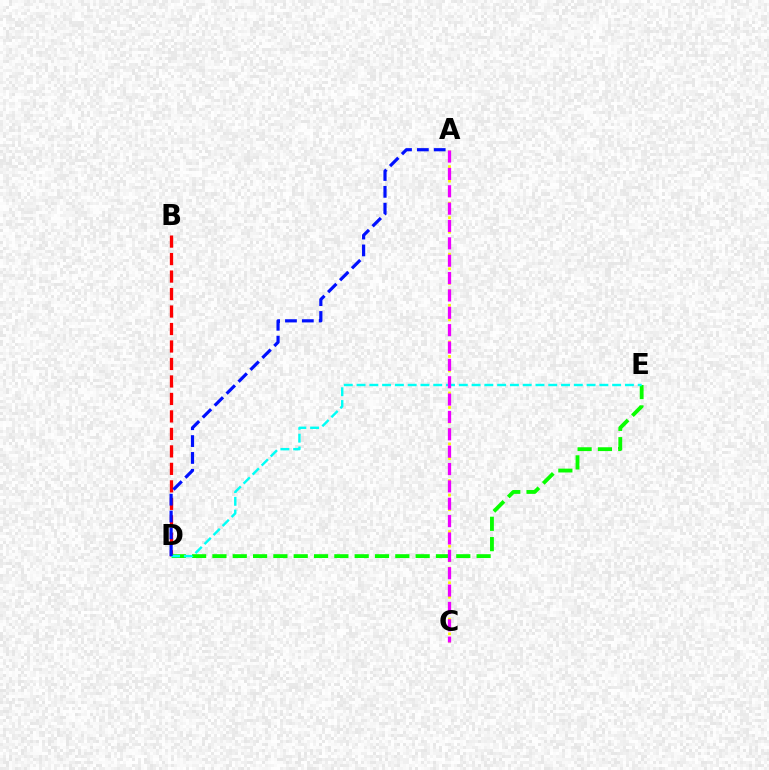{('B', 'D'): [{'color': '#ff0000', 'line_style': 'dashed', 'thickness': 2.37}], ('A', 'C'): [{'color': '#fcf500', 'line_style': 'dotted', 'thickness': 1.98}, {'color': '#ee00ff', 'line_style': 'dashed', 'thickness': 2.36}], ('D', 'E'): [{'color': '#08ff00', 'line_style': 'dashed', 'thickness': 2.76}, {'color': '#00fff6', 'line_style': 'dashed', 'thickness': 1.74}], ('A', 'D'): [{'color': '#0010ff', 'line_style': 'dashed', 'thickness': 2.29}]}